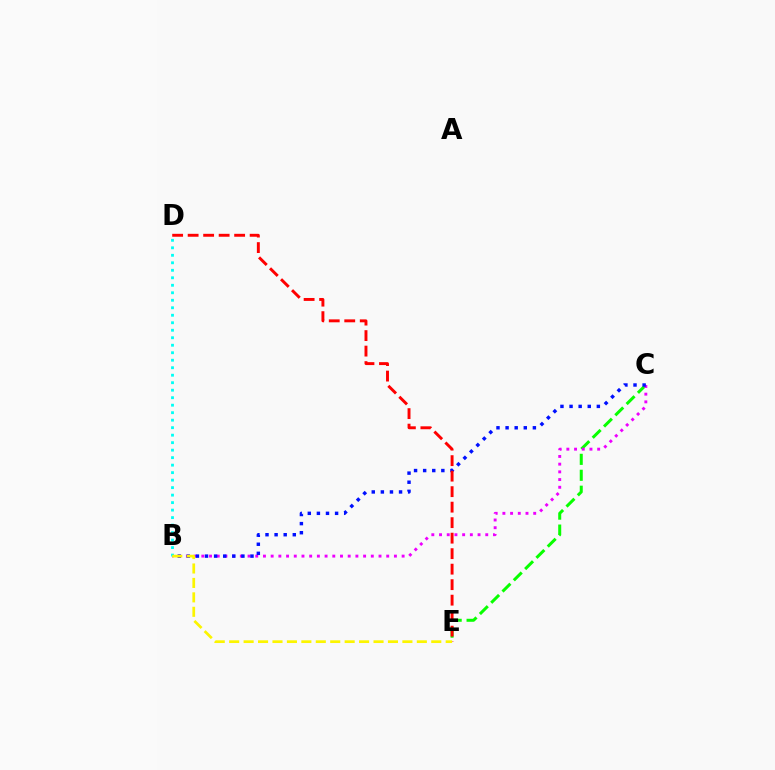{('C', 'E'): [{'color': '#08ff00', 'line_style': 'dashed', 'thickness': 2.17}], ('B', 'C'): [{'color': '#ee00ff', 'line_style': 'dotted', 'thickness': 2.09}, {'color': '#0010ff', 'line_style': 'dotted', 'thickness': 2.47}], ('D', 'E'): [{'color': '#ff0000', 'line_style': 'dashed', 'thickness': 2.11}], ('B', 'D'): [{'color': '#00fff6', 'line_style': 'dotted', 'thickness': 2.04}], ('B', 'E'): [{'color': '#fcf500', 'line_style': 'dashed', 'thickness': 1.96}]}